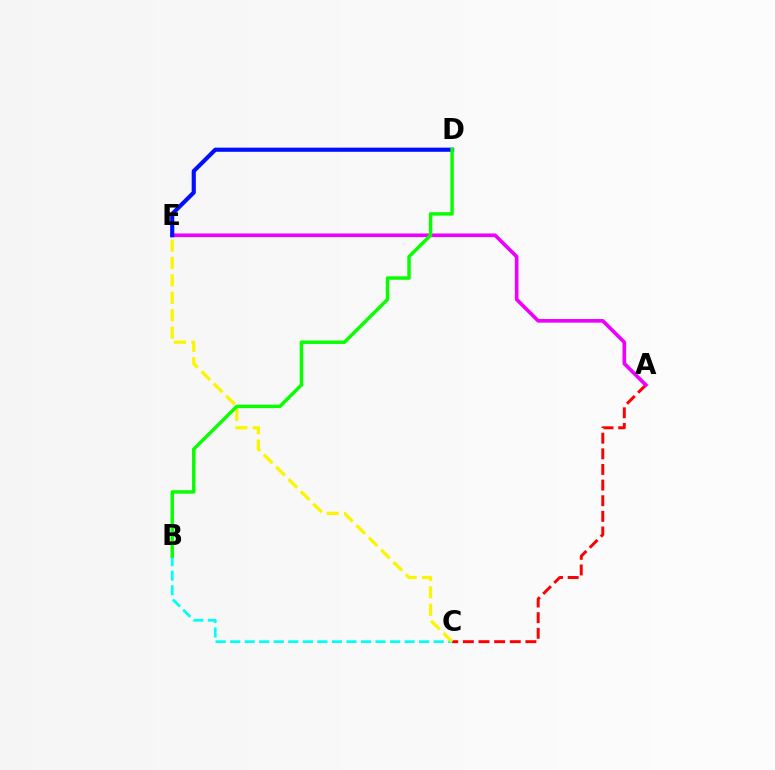{('B', 'C'): [{'color': '#00fff6', 'line_style': 'dashed', 'thickness': 1.97}], ('A', 'C'): [{'color': '#ff0000', 'line_style': 'dashed', 'thickness': 2.12}], ('C', 'E'): [{'color': '#fcf500', 'line_style': 'dashed', 'thickness': 2.36}], ('A', 'E'): [{'color': '#ee00ff', 'line_style': 'solid', 'thickness': 2.62}], ('D', 'E'): [{'color': '#0010ff', 'line_style': 'solid', 'thickness': 2.98}], ('B', 'D'): [{'color': '#08ff00', 'line_style': 'solid', 'thickness': 2.48}]}